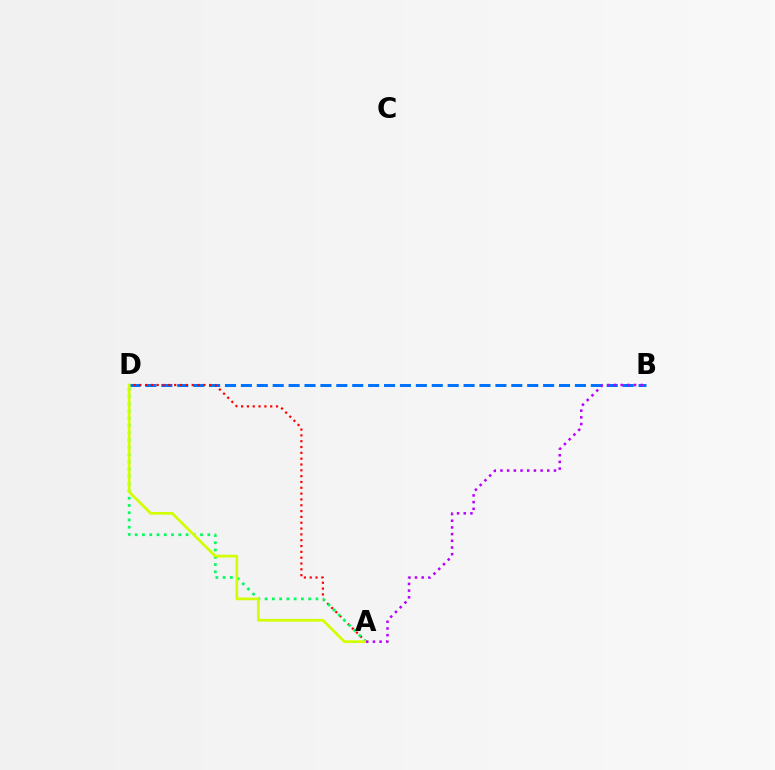{('B', 'D'): [{'color': '#0074ff', 'line_style': 'dashed', 'thickness': 2.16}], ('A', 'D'): [{'color': '#ff0000', 'line_style': 'dotted', 'thickness': 1.58}, {'color': '#00ff5c', 'line_style': 'dotted', 'thickness': 1.97}, {'color': '#d1ff00', 'line_style': 'solid', 'thickness': 1.94}], ('A', 'B'): [{'color': '#b900ff', 'line_style': 'dotted', 'thickness': 1.82}]}